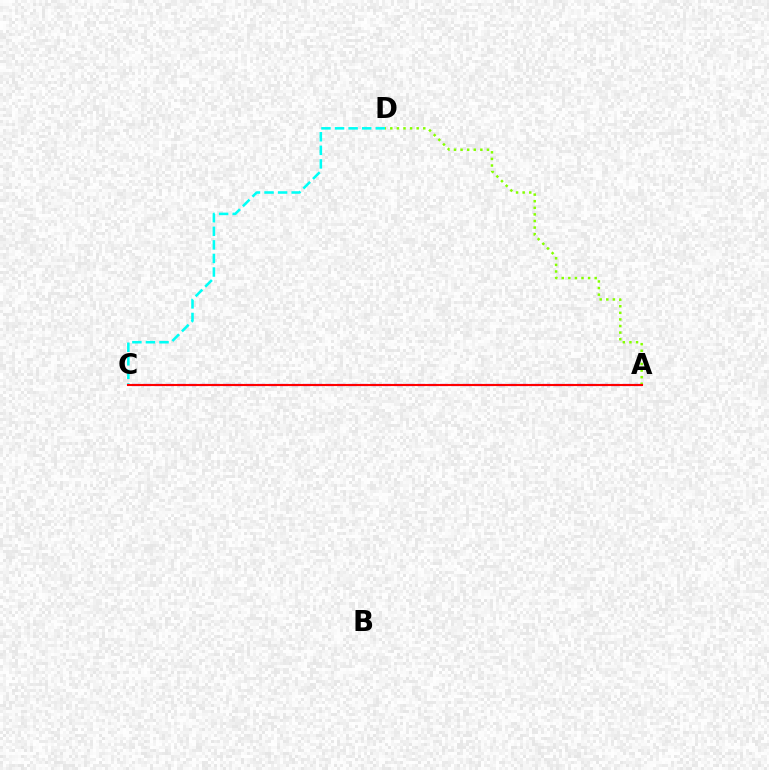{('C', 'D'): [{'color': '#00fff6', 'line_style': 'dashed', 'thickness': 1.84}], ('A', 'C'): [{'color': '#7200ff', 'line_style': 'dashed', 'thickness': 1.55}, {'color': '#ff0000', 'line_style': 'solid', 'thickness': 1.51}], ('A', 'D'): [{'color': '#84ff00', 'line_style': 'dotted', 'thickness': 1.79}]}